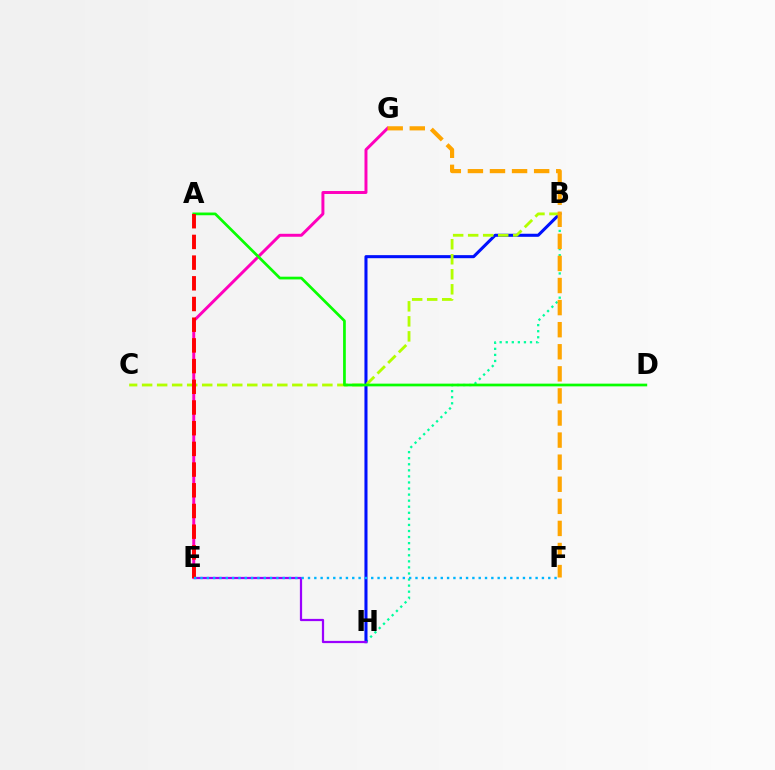{('B', 'H'): [{'color': '#00ff9d', 'line_style': 'dotted', 'thickness': 1.65}, {'color': '#0010ff', 'line_style': 'solid', 'thickness': 2.2}], ('E', 'H'): [{'color': '#9b00ff', 'line_style': 'solid', 'thickness': 1.61}], ('B', 'C'): [{'color': '#b3ff00', 'line_style': 'dashed', 'thickness': 2.04}], ('E', 'G'): [{'color': '#ff00bd', 'line_style': 'solid', 'thickness': 2.13}], ('A', 'D'): [{'color': '#08ff00', 'line_style': 'solid', 'thickness': 1.96}], ('F', 'G'): [{'color': '#ffa500', 'line_style': 'dashed', 'thickness': 3.0}], ('A', 'E'): [{'color': '#ff0000', 'line_style': 'dashed', 'thickness': 2.81}], ('E', 'F'): [{'color': '#00b5ff', 'line_style': 'dotted', 'thickness': 1.72}]}